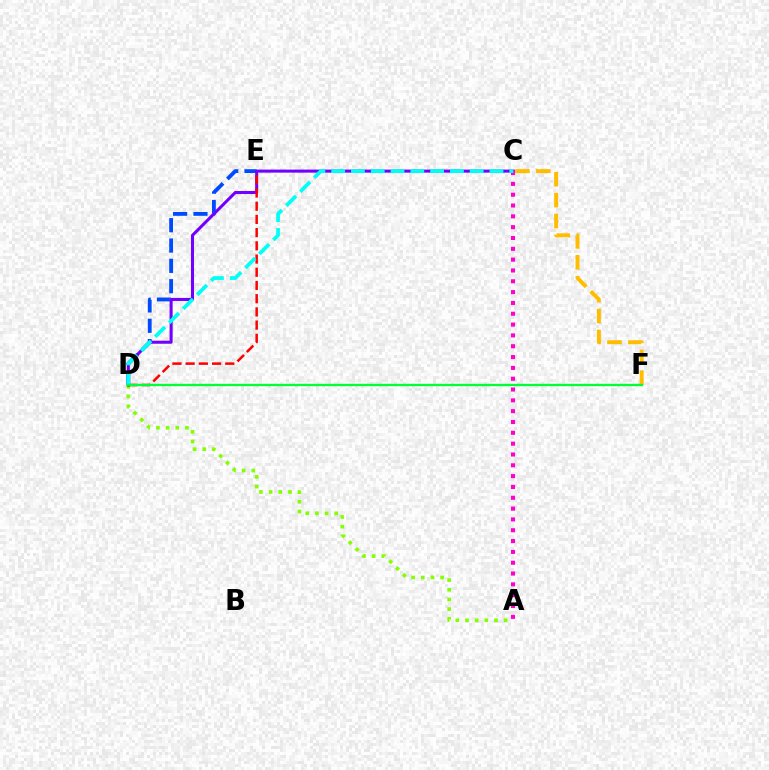{('A', 'D'): [{'color': '#84ff00', 'line_style': 'dotted', 'thickness': 2.63}], ('C', 'F'): [{'color': '#ffbd00', 'line_style': 'dashed', 'thickness': 2.84}], ('D', 'E'): [{'color': '#004bff', 'line_style': 'dashed', 'thickness': 2.76}, {'color': '#ff0000', 'line_style': 'dashed', 'thickness': 1.79}], ('C', 'D'): [{'color': '#7200ff', 'line_style': 'solid', 'thickness': 2.2}, {'color': '#00fff6', 'line_style': 'dashed', 'thickness': 2.69}], ('A', 'C'): [{'color': '#ff00cf', 'line_style': 'dotted', 'thickness': 2.94}], ('D', 'F'): [{'color': '#00ff39', 'line_style': 'solid', 'thickness': 1.68}]}